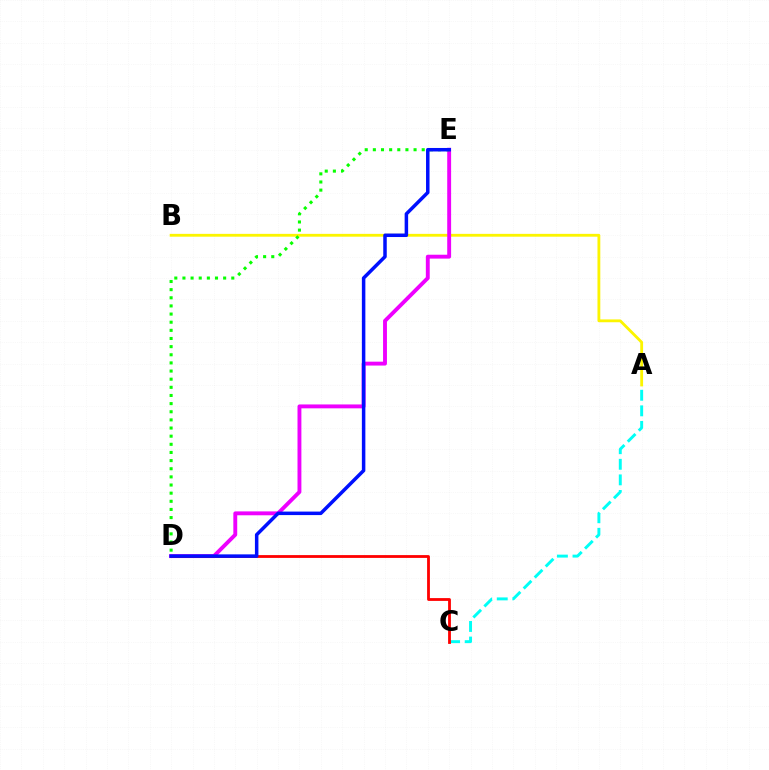{('A', 'C'): [{'color': '#00fff6', 'line_style': 'dashed', 'thickness': 2.12}], ('A', 'B'): [{'color': '#fcf500', 'line_style': 'solid', 'thickness': 2.03}], ('D', 'E'): [{'color': '#ee00ff', 'line_style': 'solid', 'thickness': 2.8}, {'color': '#08ff00', 'line_style': 'dotted', 'thickness': 2.21}, {'color': '#0010ff', 'line_style': 'solid', 'thickness': 2.52}], ('C', 'D'): [{'color': '#ff0000', 'line_style': 'solid', 'thickness': 2.02}]}